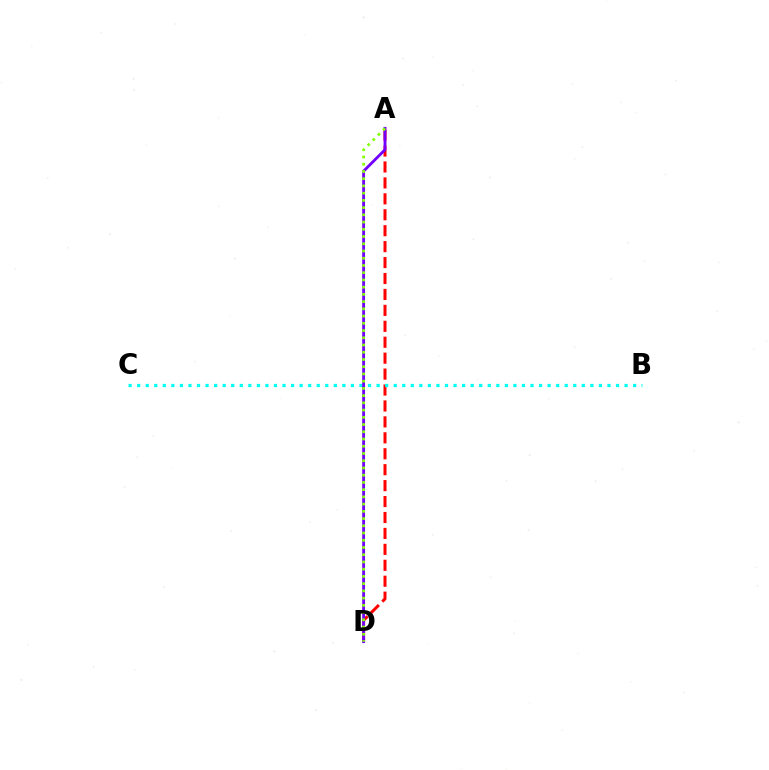{('A', 'D'): [{'color': '#ff0000', 'line_style': 'dashed', 'thickness': 2.16}, {'color': '#7200ff', 'line_style': 'solid', 'thickness': 2.05}, {'color': '#84ff00', 'line_style': 'dotted', 'thickness': 1.96}], ('B', 'C'): [{'color': '#00fff6', 'line_style': 'dotted', 'thickness': 2.32}]}